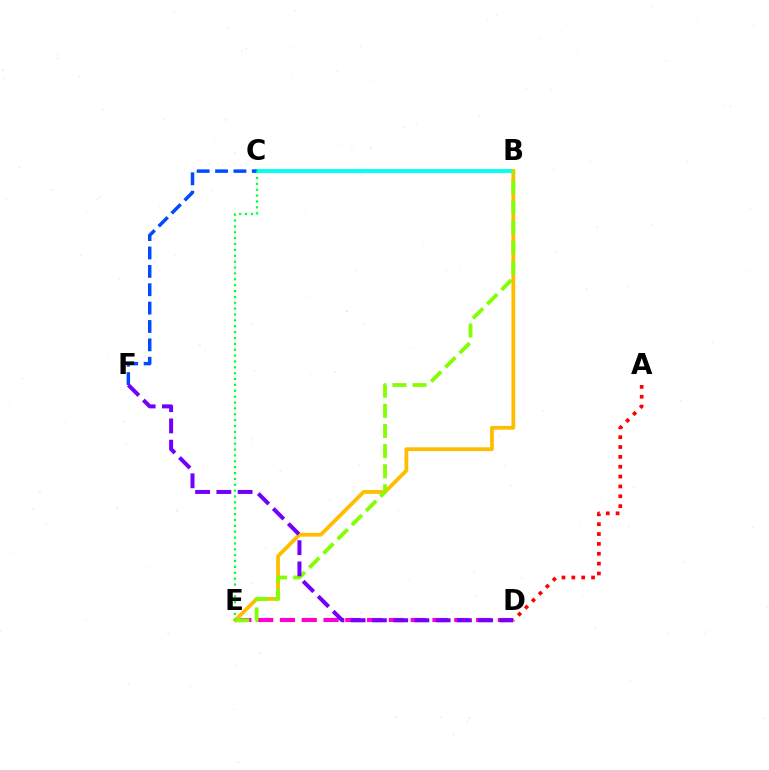{('D', 'E'): [{'color': '#ff00cf', 'line_style': 'dashed', 'thickness': 2.96}], ('B', 'C'): [{'color': '#00fff6', 'line_style': 'solid', 'thickness': 2.79}], ('B', 'E'): [{'color': '#ffbd00', 'line_style': 'solid', 'thickness': 2.72}, {'color': '#84ff00', 'line_style': 'dashed', 'thickness': 2.73}], ('C', 'F'): [{'color': '#004bff', 'line_style': 'dashed', 'thickness': 2.5}], ('C', 'E'): [{'color': '#00ff39', 'line_style': 'dotted', 'thickness': 1.6}], ('A', 'D'): [{'color': '#ff0000', 'line_style': 'dotted', 'thickness': 2.68}], ('D', 'F'): [{'color': '#7200ff', 'line_style': 'dashed', 'thickness': 2.89}]}